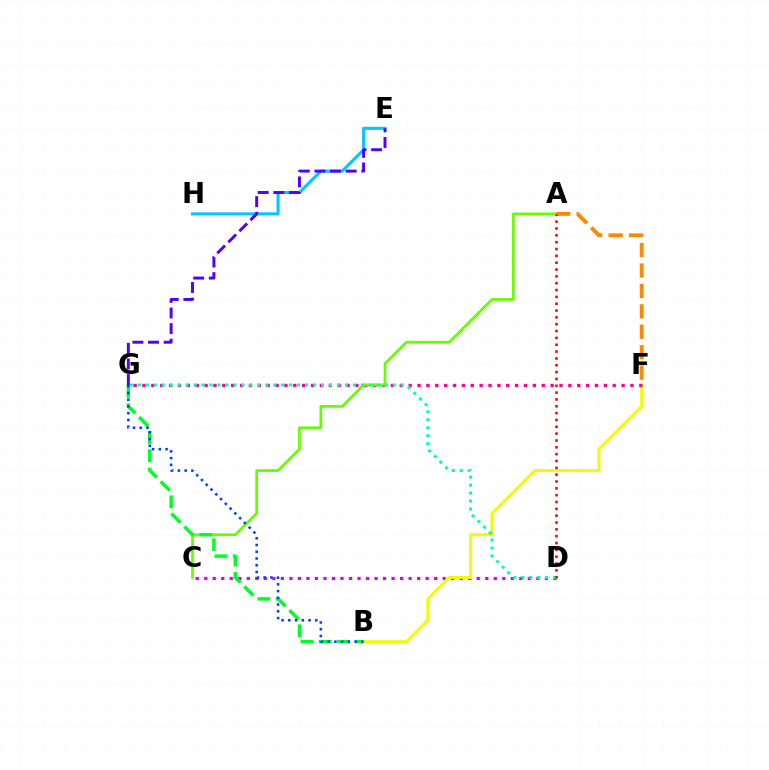{('C', 'D'): [{'color': '#d600ff', 'line_style': 'dotted', 'thickness': 2.31}], ('B', 'F'): [{'color': '#eeff00', 'line_style': 'solid', 'thickness': 2.12}], ('E', 'H'): [{'color': '#00c7ff', 'line_style': 'solid', 'thickness': 2.21}], ('F', 'G'): [{'color': '#ff00a0', 'line_style': 'dotted', 'thickness': 2.41}], ('A', 'C'): [{'color': '#66ff00', 'line_style': 'solid', 'thickness': 1.96}], ('D', 'G'): [{'color': '#00ffaf', 'line_style': 'dotted', 'thickness': 2.16}], ('B', 'G'): [{'color': '#00ff27', 'line_style': 'dashed', 'thickness': 2.49}, {'color': '#003fff', 'line_style': 'dotted', 'thickness': 1.83}], ('A', 'F'): [{'color': '#ff8800', 'line_style': 'dashed', 'thickness': 2.77}], ('A', 'D'): [{'color': '#ff0000', 'line_style': 'dotted', 'thickness': 1.86}], ('E', 'G'): [{'color': '#4f00ff', 'line_style': 'dashed', 'thickness': 2.12}]}